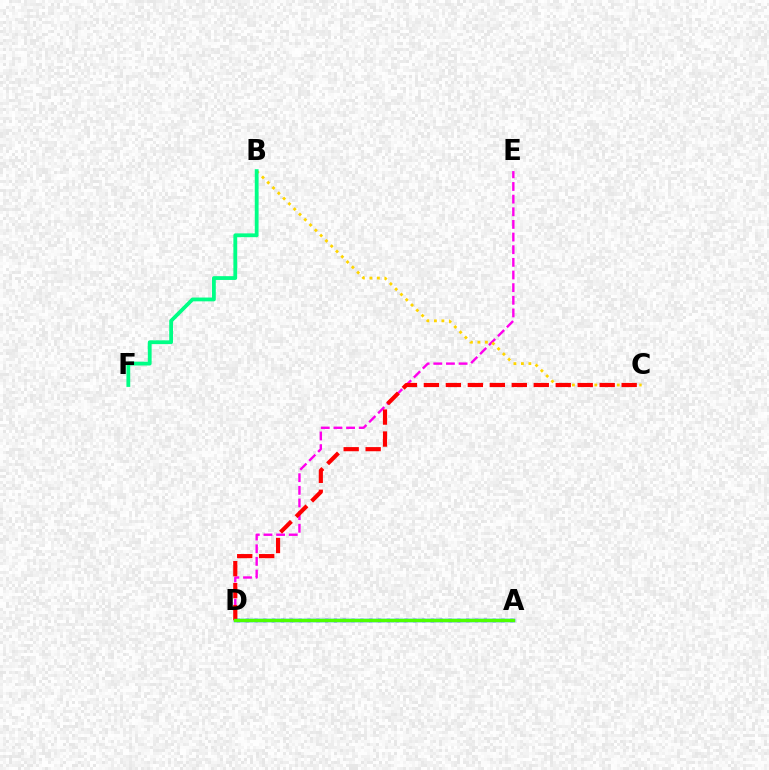{('D', 'E'): [{'color': '#ff00ed', 'line_style': 'dashed', 'thickness': 1.72}], ('B', 'C'): [{'color': '#ffd500', 'line_style': 'dotted', 'thickness': 2.03}], ('A', 'D'): [{'color': '#009eff', 'line_style': 'solid', 'thickness': 2.49}, {'color': '#3700ff', 'line_style': 'dotted', 'thickness': 2.4}, {'color': '#4fff00', 'line_style': 'solid', 'thickness': 2.36}], ('B', 'F'): [{'color': '#00ff86', 'line_style': 'solid', 'thickness': 2.73}], ('C', 'D'): [{'color': '#ff0000', 'line_style': 'dashed', 'thickness': 2.99}]}